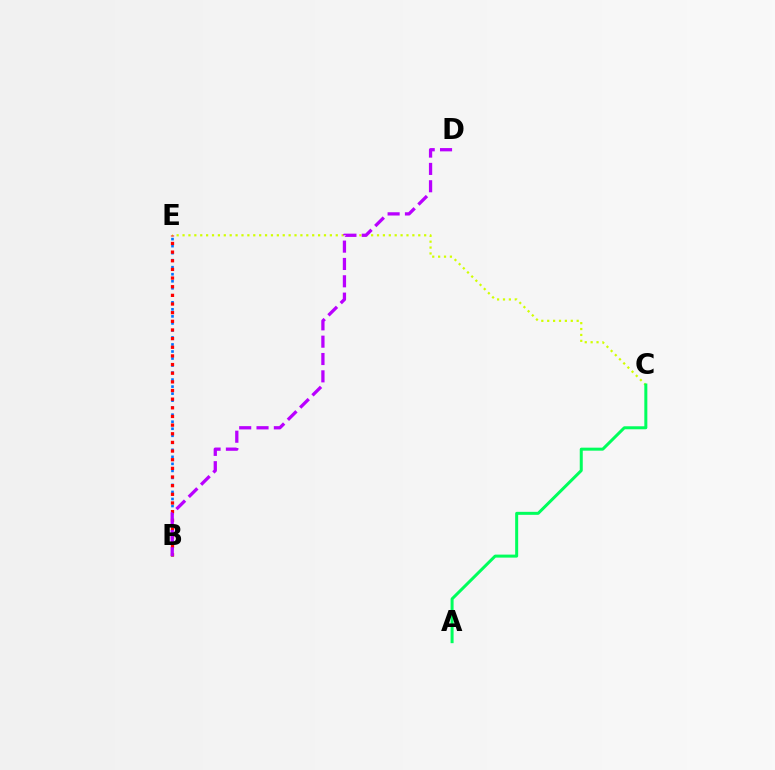{('C', 'E'): [{'color': '#d1ff00', 'line_style': 'dotted', 'thickness': 1.6}], ('B', 'E'): [{'color': '#0074ff', 'line_style': 'dotted', 'thickness': 1.91}, {'color': '#ff0000', 'line_style': 'dotted', 'thickness': 2.35}], ('B', 'D'): [{'color': '#b900ff', 'line_style': 'dashed', 'thickness': 2.35}], ('A', 'C'): [{'color': '#00ff5c', 'line_style': 'solid', 'thickness': 2.16}]}